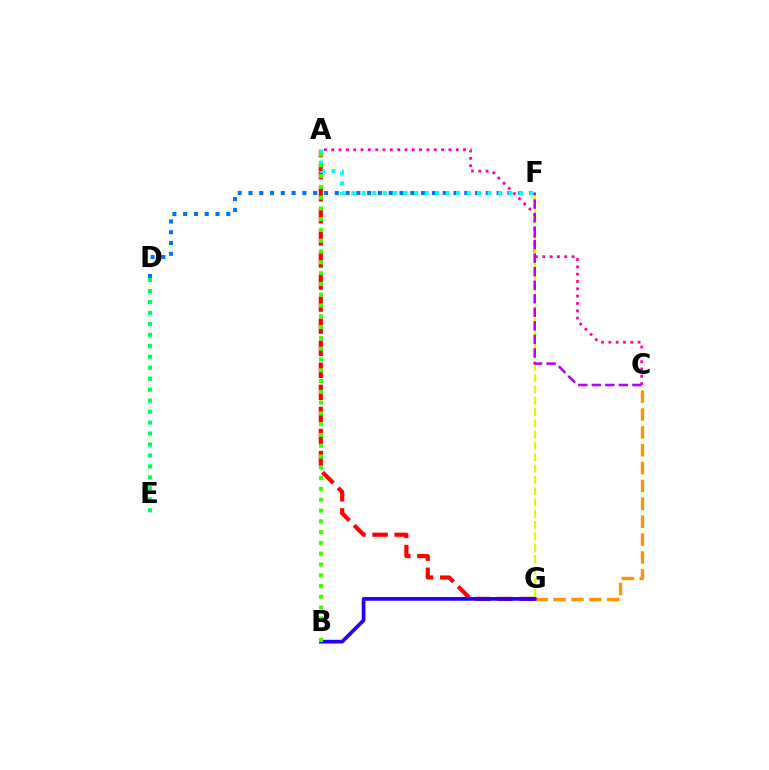{('C', 'G'): [{'color': '#ff9400', 'line_style': 'dashed', 'thickness': 2.43}], ('A', 'G'): [{'color': '#ff0000', 'line_style': 'dashed', 'thickness': 3.0}], ('B', 'G'): [{'color': '#2500ff', 'line_style': 'solid', 'thickness': 2.68}], ('D', 'F'): [{'color': '#0074ff', 'line_style': 'dotted', 'thickness': 2.93}], ('A', 'C'): [{'color': '#ff00ac', 'line_style': 'dotted', 'thickness': 1.99}], ('D', 'E'): [{'color': '#00ff5c', 'line_style': 'dotted', 'thickness': 2.98}], ('A', 'F'): [{'color': '#00fff6', 'line_style': 'dotted', 'thickness': 2.85}], ('F', 'G'): [{'color': '#d1ff00', 'line_style': 'dashed', 'thickness': 1.54}], ('A', 'B'): [{'color': '#3dff00', 'line_style': 'dotted', 'thickness': 2.93}], ('C', 'F'): [{'color': '#b900ff', 'line_style': 'dashed', 'thickness': 1.84}]}